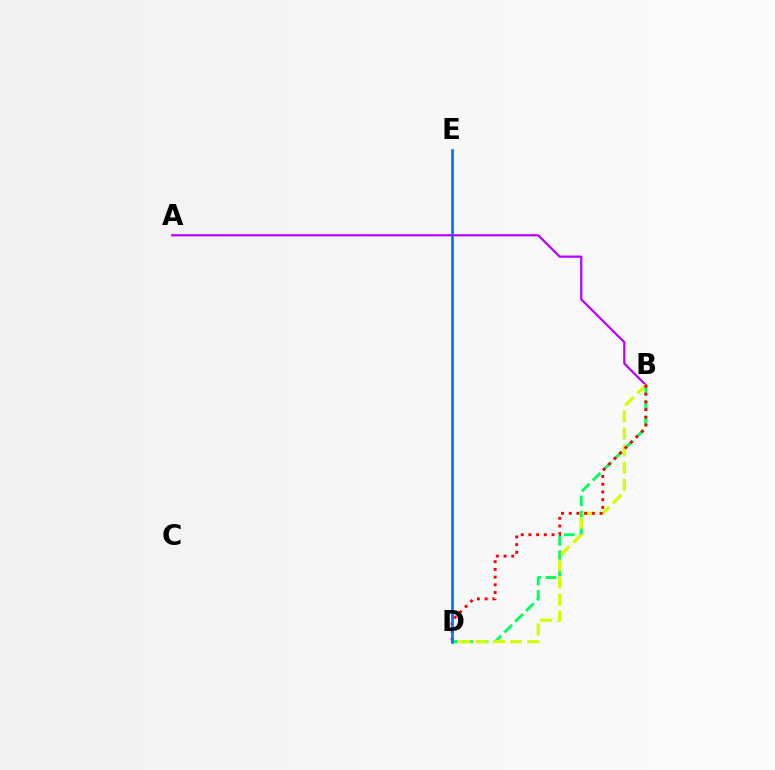{('A', 'B'): [{'color': '#b900ff', 'line_style': 'solid', 'thickness': 1.6}], ('B', 'D'): [{'color': '#00ff5c', 'line_style': 'dashed', 'thickness': 2.07}, {'color': '#d1ff00', 'line_style': 'dashed', 'thickness': 2.33}, {'color': '#ff0000', 'line_style': 'dotted', 'thickness': 2.1}], ('D', 'E'): [{'color': '#0074ff', 'line_style': 'solid', 'thickness': 1.92}]}